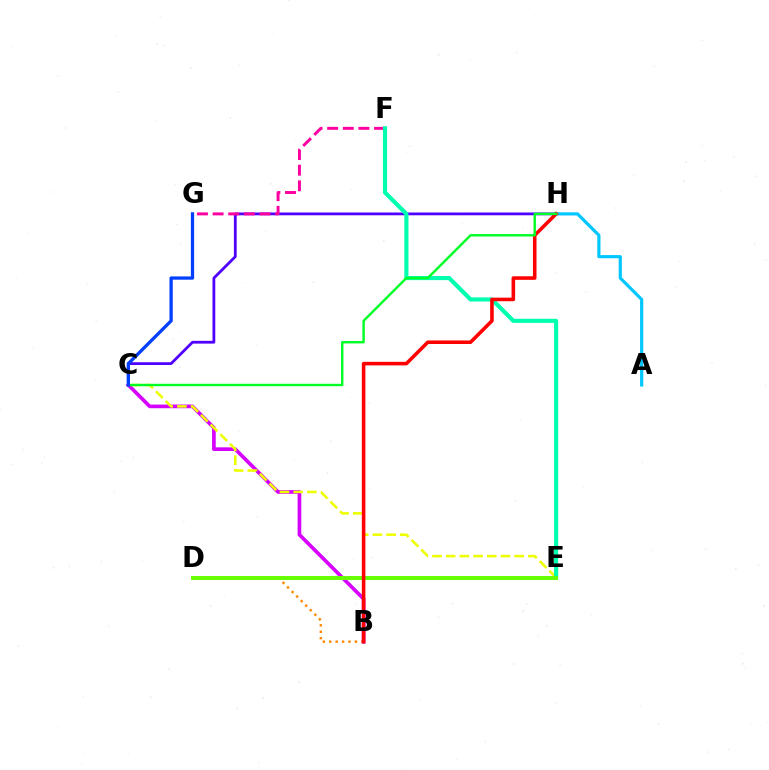{('B', 'D'): [{'color': '#ff8800', 'line_style': 'dotted', 'thickness': 1.75}], ('C', 'H'): [{'color': '#4f00ff', 'line_style': 'solid', 'thickness': 2.0}, {'color': '#00ff27', 'line_style': 'solid', 'thickness': 1.75}], ('B', 'C'): [{'color': '#d600ff', 'line_style': 'solid', 'thickness': 2.64}], ('C', 'E'): [{'color': '#eeff00', 'line_style': 'dashed', 'thickness': 1.86}], ('F', 'G'): [{'color': '#ff00a0', 'line_style': 'dashed', 'thickness': 2.12}], ('E', 'F'): [{'color': '#00ffaf', 'line_style': 'solid', 'thickness': 2.98}], ('A', 'H'): [{'color': '#00c7ff', 'line_style': 'solid', 'thickness': 2.28}], ('D', 'E'): [{'color': '#66ff00', 'line_style': 'solid', 'thickness': 2.84}], ('B', 'H'): [{'color': '#ff0000', 'line_style': 'solid', 'thickness': 2.57}], ('C', 'G'): [{'color': '#003fff', 'line_style': 'solid', 'thickness': 2.36}]}